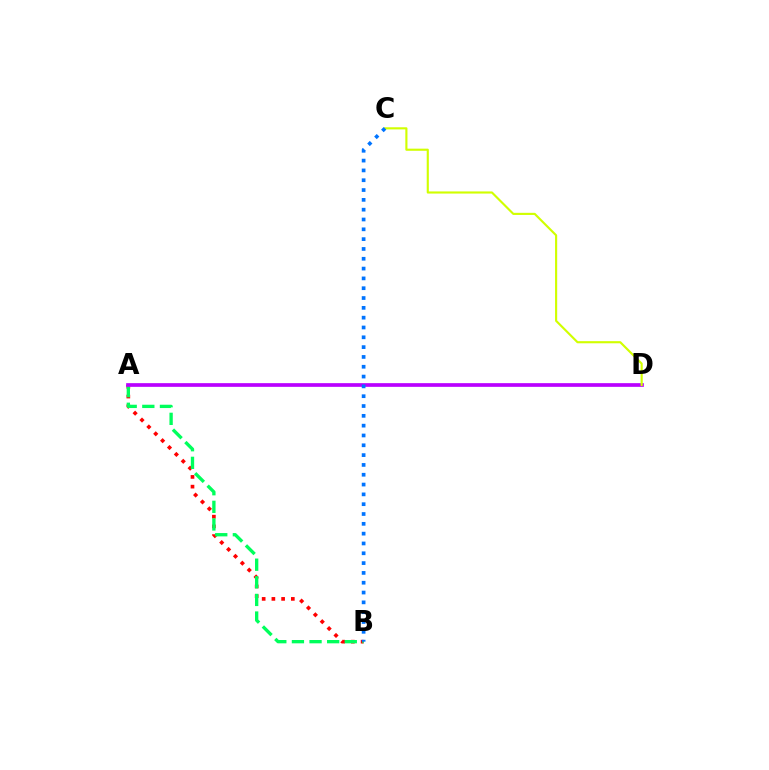{('A', 'B'): [{'color': '#ff0000', 'line_style': 'dotted', 'thickness': 2.64}, {'color': '#00ff5c', 'line_style': 'dashed', 'thickness': 2.39}], ('A', 'D'): [{'color': '#b900ff', 'line_style': 'solid', 'thickness': 2.66}], ('C', 'D'): [{'color': '#d1ff00', 'line_style': 'solid', 'thickness': 1.54}], ('B', 'C'): [{'color': '#0074ff', 'line_style': 'dotted', 'thickness': 2.67}]}